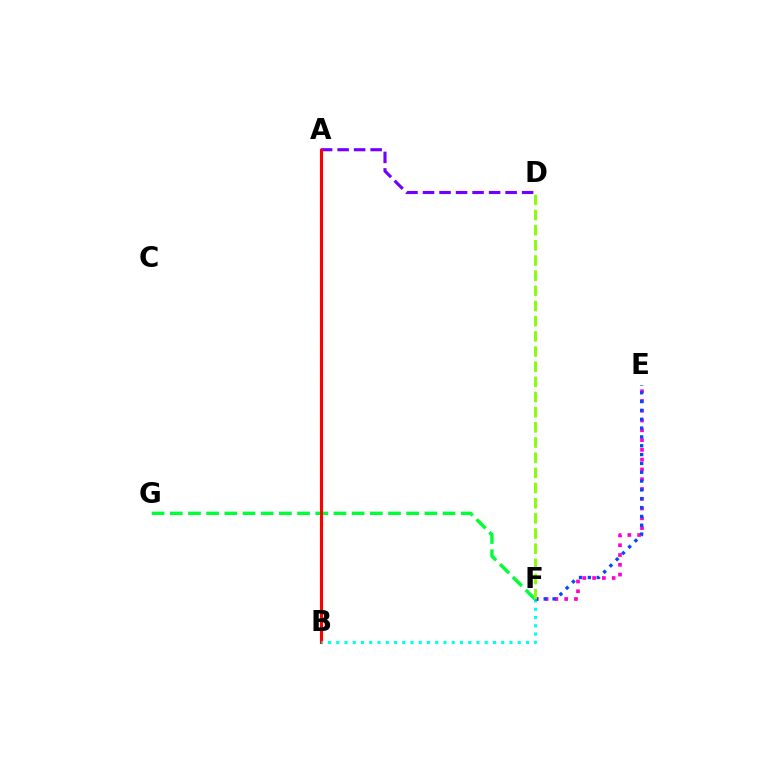{('A', 'D'): [{'color': '#7200ff', 'line_style': 'dashed', 'thickness': 2.24}], ('A', 'B'): [{'color': '#ffbd00', 'line_style': 'dashed', 'thickness': 2.22}, {'color': '#ff0000', 'line_style': 'solid', 'thickness': 2.21}], ('E', 'F'): [{'color': '#ff00cf', 'line_style': 'dotted', 'thickness': 2.66}, {'color': '#004bff', 'line_style': 'dotted', 'thickness': 2.4}], ('F', 'G'): [{'color': '#00ff39', 'line_style': 'dashed', 'thickness': 2.47}], ('B', 'F'): [{'color': '#00fff6', 'line_style': 'dotted', 'thickness': 2.24}], ('D', 'F'): [{'color': '#84ff00', 'line_style': 'dashed', 'thickness': 2.06}]}